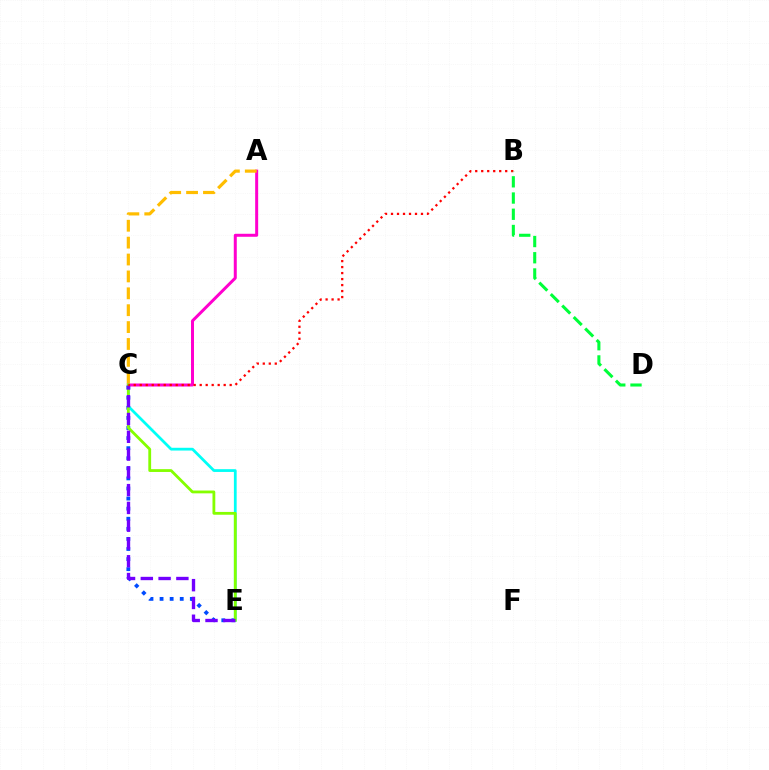{('A', 'C'): [{'color': '#ff00cf', 'line_style': 'solid', 'thickness': 2.16}, {'color': '#ffbd00', 'line_style': 'dashed', 'thickness': 2.29}], ('C', 'E'): [{'color': '#004bff', 'line_style': 'dotted', 'thickness': 2.74}, {'color': '#00fff6', 'line_style': 'solid', 'thickness': 1.99}, {'color': '#84ff00', 'line_style': 'solid', 'thickness': 2.02}, {'color': '#7200ff', 'line_style': 'dashed', 'thickness': 2.42}], ('B', 'C'): [{'color': '#ff0000', 'line_style': 'dotted', 'thickness': 1.63}], ('B', 'D'): [{'color': '#00ff39', 'line_style': 'dashed', 'thickness': 2.2}]}